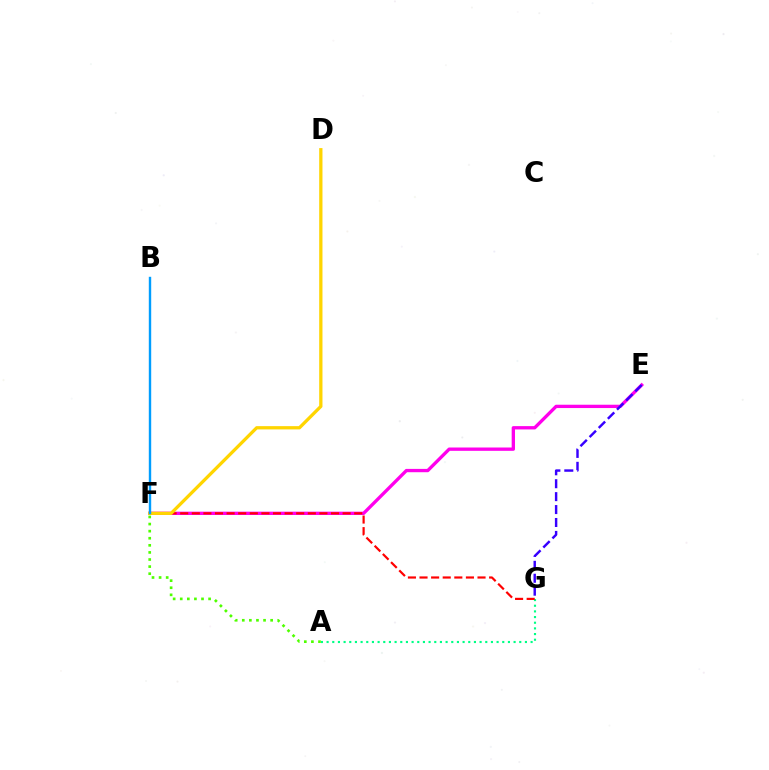{('E', 'F'): [{'color': '#ff00ed', 'line_style': 'solid', 'thickness': 2.39}], ('A', 'G'): [{'color': '#00ff86', 'line_style': 'dotted', 'thickness': 1.54}], ('F', 'G'): [{'color': '#ff0000', 'line_style': 'dashed', 'thickness': 1.58}], ('A', 'F'): [{'color': '#4fff00', 'line_style': 'dotted', 'thickness': 1.93}], ('D', 'F'): [{'color': '#ffd500', 'line_style': 'solid', 'thickness': 2.36}], ('B', 'F'): [{'color': '#009eff', 'line_style': 'solid', 'thickness': 1.74}], ('E', 'G'): [{'color': '#3700ff', 'line_style': 'dashed', 'thickness': 1.76}]}